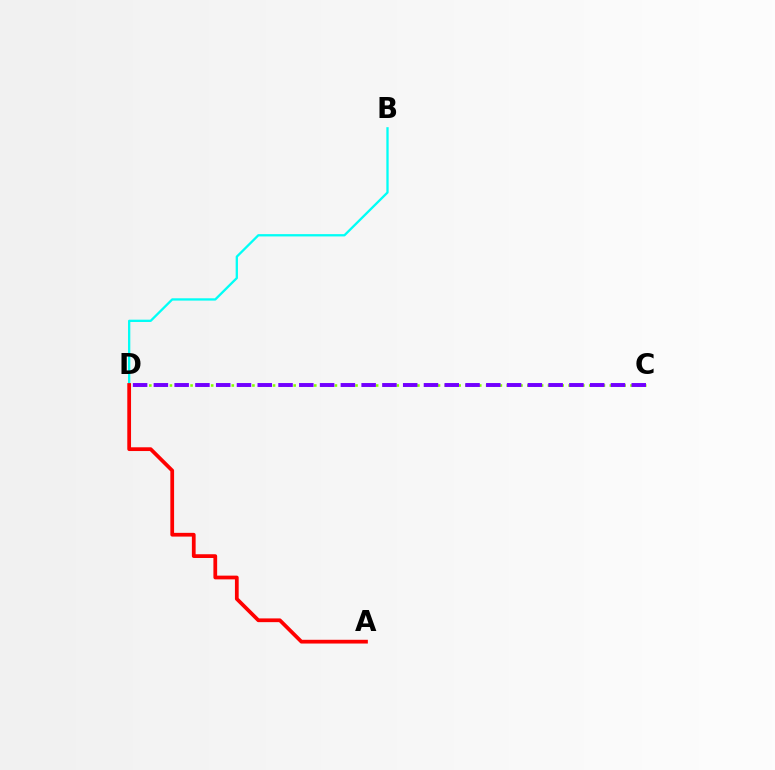{('B', 'D'): [{'color': '#00fff6', 'line_style': 'solid', 'thickness': 1.66}], ('C', 'D'): [{'color': '#84ff00', 'line_style': 'dotted', 'thickness': 1.87}, {'color': '#7200ff', 'line_style': 'dashed', 'thickness': 2.82}], ('A', 'D'): [{'color': '#ff0000', 'line_style': 'solid', 'thickness': 2.7}]}